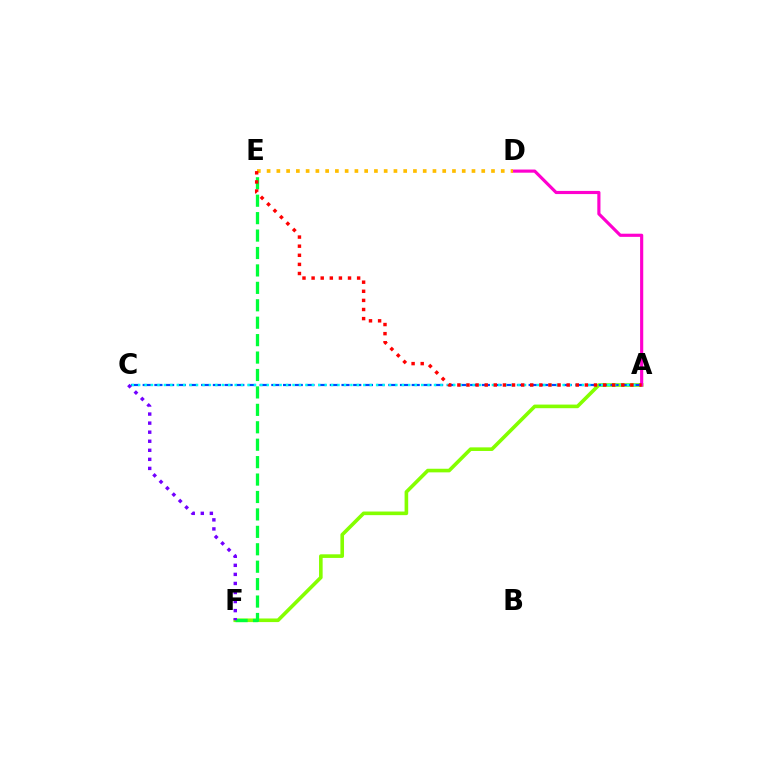{('A', 'F'): [{'color': '#84ff00', 'line_style': 'solid', 'thickness': 2.6}], ('A', 'C'): [{'color': '#004bff', 'line_style': 'dashed', 'thickness': 1.59}, {'color': '#00fff6', 'line_style': 'dotted', 'thickness': 1.75}], ('E', 'F'): [{'color': '#00ff39', 'line_style': 'dashed', 'thickness': 2.37}], ('A', 'D'): [{'color': '#ff00cf', 'line_style': 'solid', 'thickness': 2.27}], ('C', 'F'): [{'color': '#7200ff', 'line_style': 'dotted', 'thickness': 2.46}], ('D', 'E'): [{'color': '#ffbd00', 'line_style': 'dotted', 'thickness': 2.65}], ('A', 'E'): [{'color': '#ff0000', 'line_style': 'dotted', 'thickness': 2.47}]}